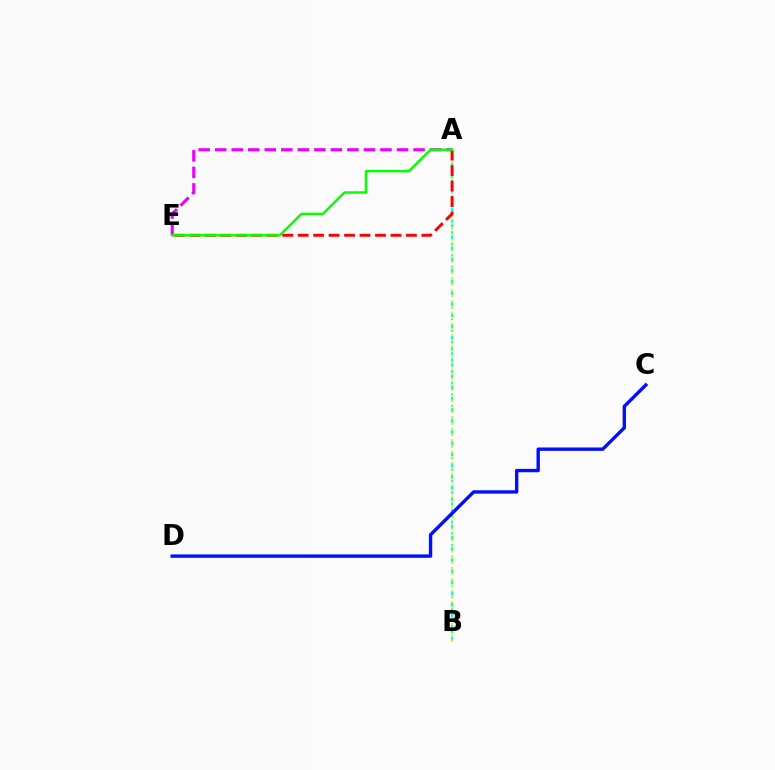{('A', 'B'): [{'color': '#00fff6', 'line_style': 'dashed', 'thickness': 1.57}, {'color': '#fcf500', 'line_style': 'dotted', 'thickness': 1.51}], ('A', 'E'): [{'color': '#ee00ff', 'line_style': 'dashed', 'thickness': 2.25}, {'color': '#ff0000', 'line_style': 'dashed', 'thickness': 2.1}, {'color': '#08ff00', 'line_style': 'solid', 'thickness': 1.77}], ('C', 'D'): [{'color': '#0010ff', 'line_style': 'solid', 'thickness': 2.43}]}